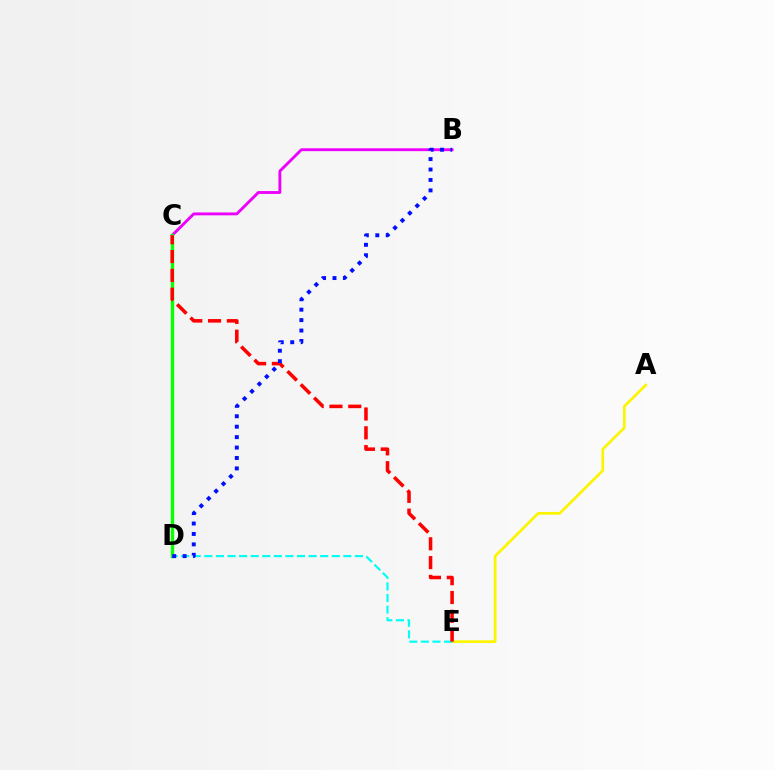{('B', 'C'): [{'color': '#ee00ff', 'line_style': 'solid', 'thickness': 2.07}], ('A', 'E'): [{'color': '#fcf500', 'line_style': 'solid', 'thickness': 1.95}], ('C', 'D'): [{'color': '#08ff00', 'line_style': 'solid', 'thickness': 2.42}], ('D', 'E'): [{'color': '#00fff6', 'line_style': 'dashed', 'thickness': 1.57}], ('C', 'E'): [{'color': '#ff0000', 'line_style': 'dashed', 'thickness': 2.55}], ('B', 'D'): [{'color': '#0010ff', 'line_style': 'dotted', 'thickness': 2.83}]}